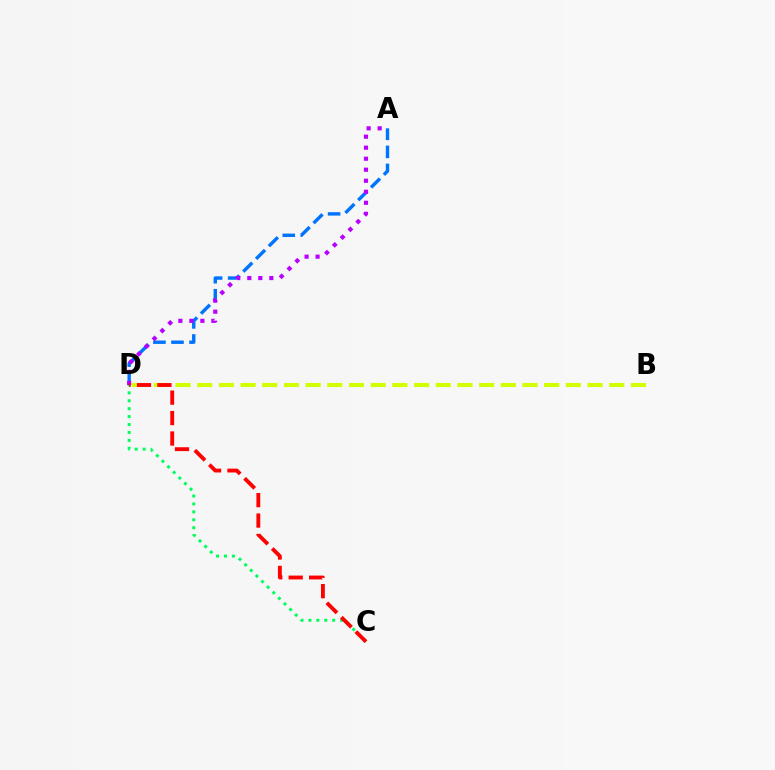{('B', 'D'): [{'color': '#d1ff00', 'line_style': 'dashed', 'thickness': 2.95}], ('A', 'D'): [{'color': '#0074ff', 'line_style': 'dashed', 'thickness': 2.45}, {'color': '#b900ff', 'line_style': 'dotted', 'thickness': 2.99}], ('C', 'D'): [{'color': '#00ff5c', 'line_style': 'dotted', 'thickness': 2.15}, {'color': '#ff0000', 'line_style': 'dashed', 'thickness': 2.78}]}